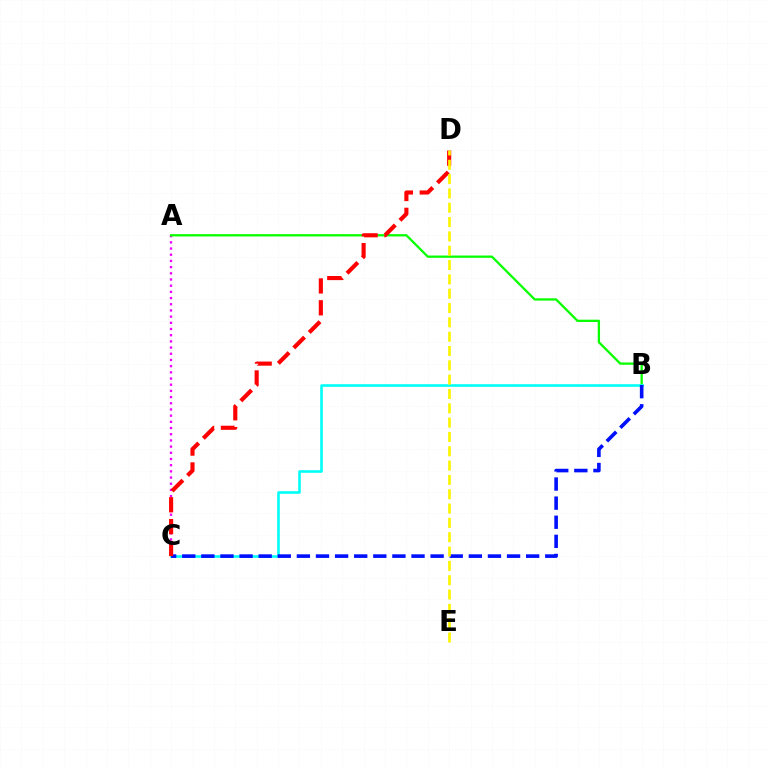{('A', 'C'): [{'color': '#ee00ff', 'line_style': 'dotted', 'thickness': 1.68}], ('A', 'B'): [{'color': '#08ff00', 'line_style': 'solid', 'thickness': 1.65}], ('B', 'C'): [{'color': '#00fff6', 'line_style': 'solid', 'thickness': 1.88}, {'color': '#0010ff', 'line_style': 'dashed', 'thickness': 2.6}], ('C', 'D'): [{'color': '#ff0000', 'line_style': 'dashed', 'thickness': 2.97}], ('D', 'E'): [{'color': '#fcf500', 'line_style': 'dashed', 'thickness': 1.95}]}